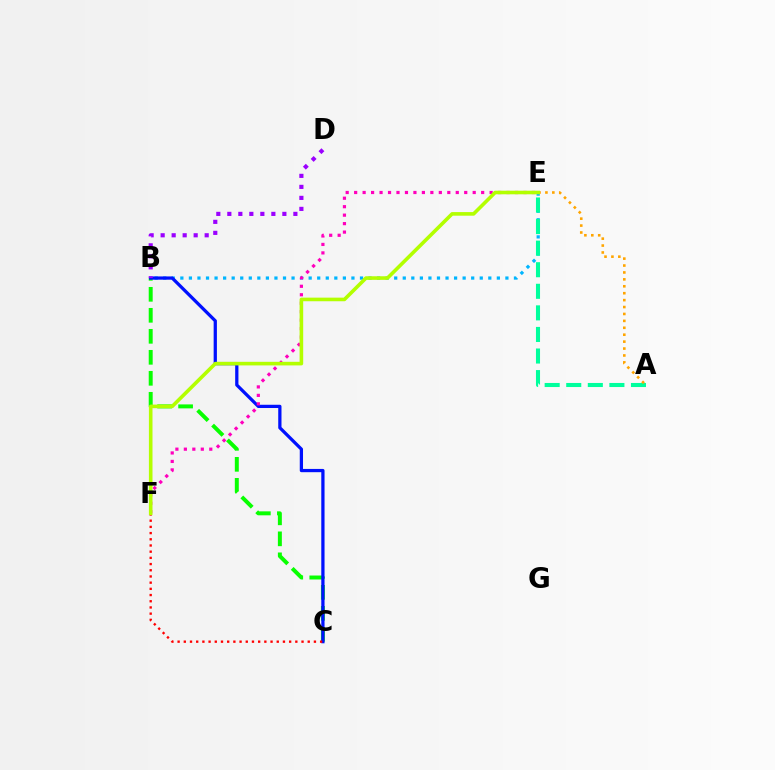{('B', 'C'): [{'color': '#08ff00', 'line_style': 'dashed', 'thickness': 2.85}, {'color': '#0010ff', 'line_style': 'solid', 'thickness': 2.34}], ('B', 'E'): [{'color': '#00b5ff', 'line_style': 'dotted', 'thickness': 2.32}], ('E', 'F'): [{'color': '#ff00bd', 'line_style': 'dotted', 'thickness': 2.3}, {'color': '#b3ff00', 'line_style': 'solid', 'thickness': 2.59}], ('A', 'E'): [{'color': '#00ff9d', 'line_style': 'dashed', 'thickness': 2.93}, {'color': '#ffa500', 'line_style': 'dotted', 'thickness': 1.88}], ('B', 'D'): [{'color': '#9b00ff', 'line_style': 'dotted', 'thickness': 2.99}], ('C', 'F'): [{'color': '#ff0000', 'line_style': 'dotted', 'thickness': 1.68}]}